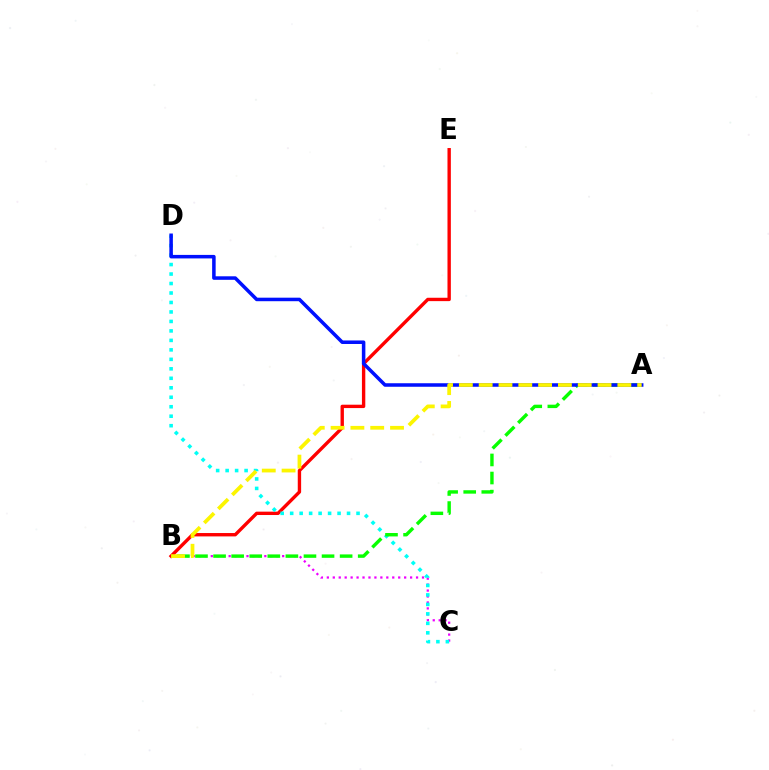{('B', 'C'): [{'color': '#ee00ff', 'line_style': 'dotted', 'thickness': 1.62}], ('B', 'E'): [{'color': '#ff0000', 'line_style': 'solid', 'thickness': 2.43}], ('C', 'D'): [{'color': '#00fff6', 'line_style': 'dotted', 'thickness': 2.58}], ('A', 'B'): [{'color': '#08ff00', 'line_style': 'dashed', 'thickness': 2.46}, {'color': '#fcf500', 'line_style': 'dashed', 'thickness': 2.69}], ('A', 'D'): [{'color': '#0010ff', 'line_style': 'solid', 'thickness': 2.54}]}